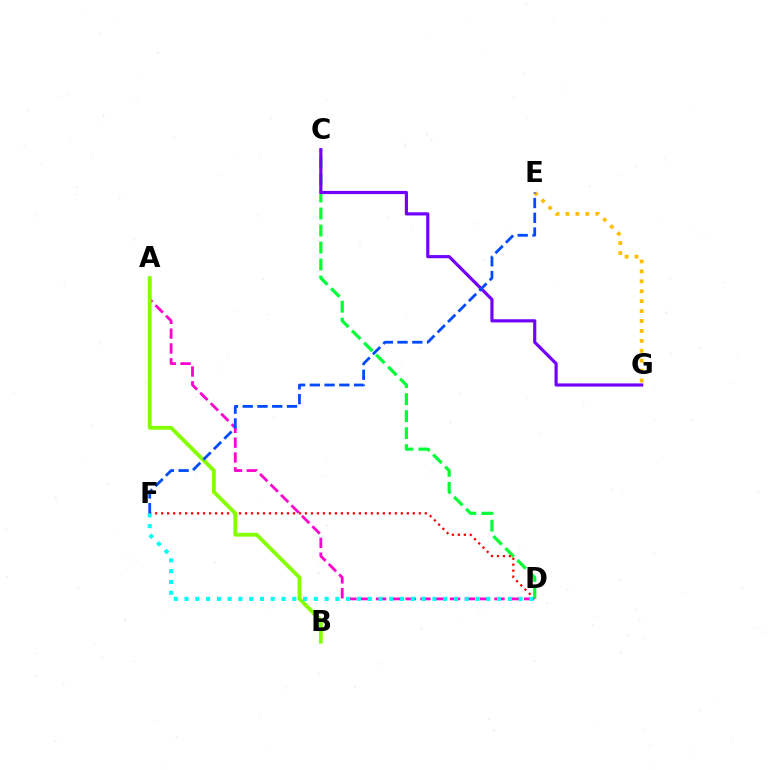{('E', 'G'): [{'color': '#ffbd00', 'line_style': 'dotted', 'thickness': 2.7}], ('D', 'F'): [{'color': '#ff0000', 'line_style': 'dotted', 'thickness': 1.63}, {'color': '#00fff6', 'line_style': 'dotted', 'thickness': 2.93}], ('C', 'D'): [{'color': '#00ff39', 'line_style': 'dashed', 'thickness': 2.31}], ('A', 'D'): [{'color': '#ff00cf', 'line_style': 'dashed', 'thickness': 2.01}], ('A', 'B'): [{'color': '#84ff00', 'line_style': 'solid', 'thickness': 2.75}], ('C', 'G'): [{'color': '#7200ff', 'line_style': 'solid', 'thickness': 2.28}], ('E', 'F'): [{'color': '#004bff', 'line_style': 'dashed', 'thickness': 2.0}]}